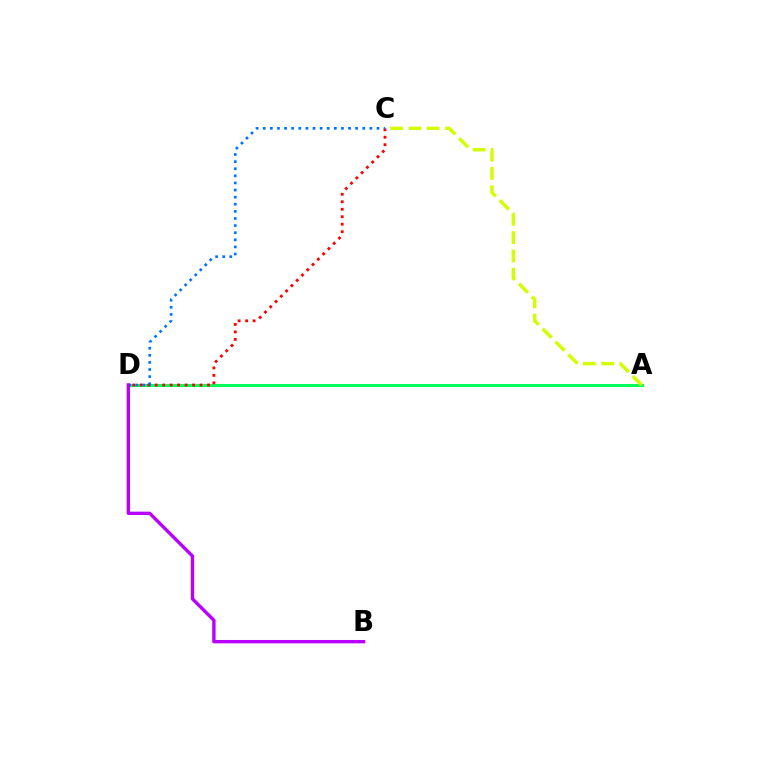{('A', 'D'): [{'color': '#00ff5c', 'line_style': 'solid', 'thickness': 2.16}], ('C', 'D'): [{'color': '#ff0000', 'line_style': 'dotted', 'thickness': 2.03}, {'color': '#0074ff', 'line_style': 'dotted', 'thickness': 1.93}], ('A', 'C'): [{'color': '#d1ff00', 'line_style': 'dashed', 'thickness': 2.48}], ('B', 'D'): [{'color': '#b900ff', 'line_style': 'solid', 'thickness': 2.43}]}